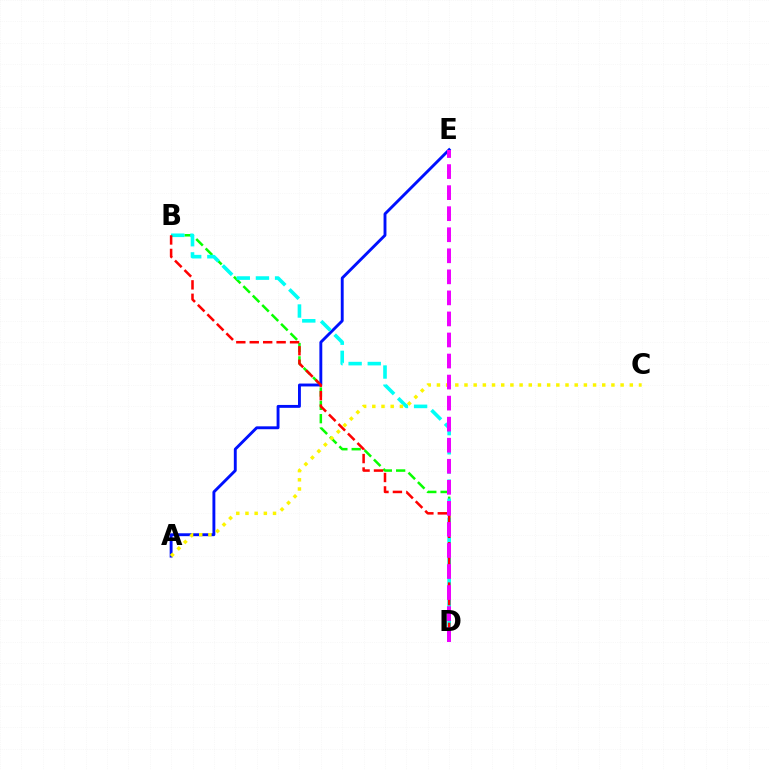{('B', 'D'): [{'color': '#08ff00', 'line_style': 'dashed', 'thickness': 1.81}, {'color': '#00fff6', 'line_style': 'dashed', 'thickness': 2.6}, {'color': '#ff0000', 'line_style': 'dashed', 'thickness': 1.83}], ('A', 'E'): [{'color': '#0010ff', 'line_style': 'solid', 'thickness': 2.08}], ('A', 'C'): [{'color': '#fcf500', 'line_style': 'dotted', 'thickness': 2.5}], ('D', 'E'): [{'color': '#ee00ff', 'line_style': 'dashed', 'thickness': 2.86}]}